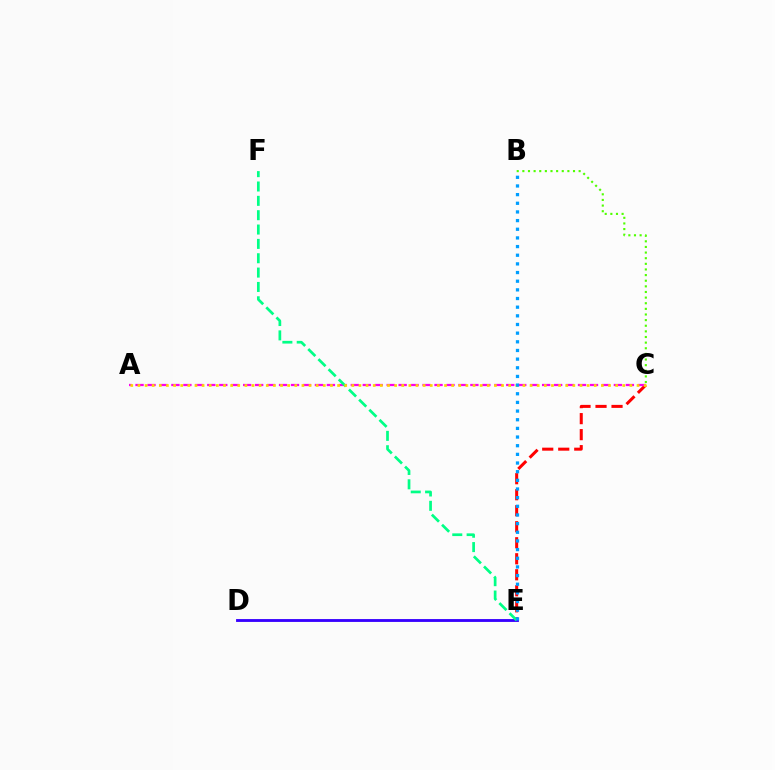{('C', 'E'): [{'color': '#ff0000', 'line_style': 'dashed', 'thickness': 2.18}], ('A', 'C'): [{'color': '#ff00ed', 'line_style': 'dashed', 'thickness': 1.62}, {'color': '#ffd500', 'line_style': 'dotted', 'thickness': 1.94}], ('B', 'C'): [{'color': '#4fff00', 'line_style': 'dotted', 'thickness': 1.53}], ('D', 'E'): [{'color': '#3700ff', 'line_style': 'solid', 'thickness': 2.06}], ('E', 'F'): [{'color': '#00ff86', 'line_style': 'dashed', 'thickness': 1.95}], ('B', 'E'): [{'color': '#009eff', 'line_style': 'dotted', 'thickness': 2.35}]}